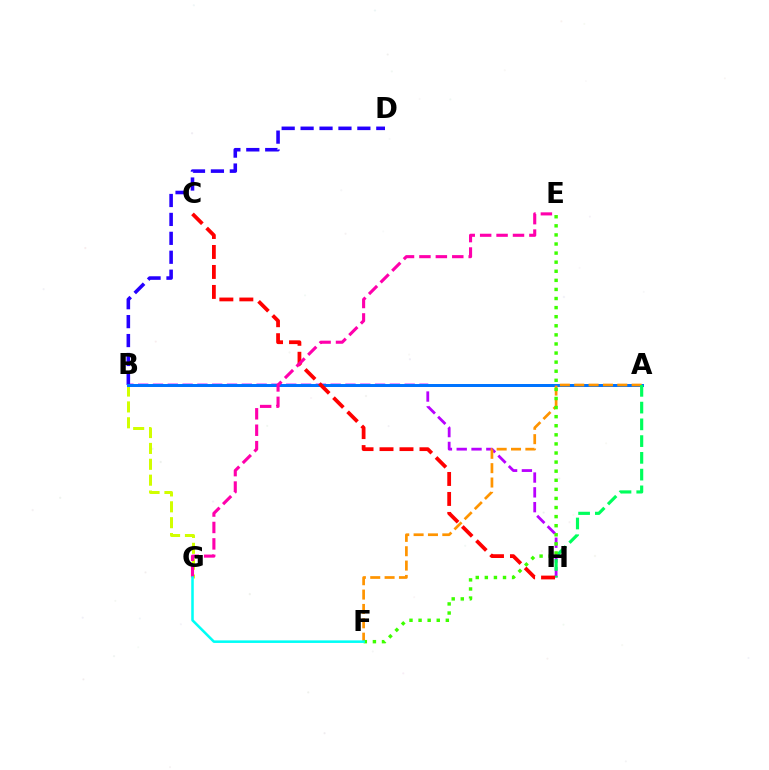{('B', 'G'): [{'color': '#d1ff00', 'line_style': 'dashed', 'thickness': 2.16}], ('B', 'H'): [{'color': '#b900ff', 'line_style': 'dashed', 'thickness': 2.01}], ('B', 'D'): [{'color': '#2500ff', 'line_style': 'dashed', 'thickness': 2.57}], ('A', 'B'): [{'color': '#0074ff', 'line_style': 'solid', 'thickness': 2.15}], ('A', 'F'): [{'color': '#ff9400', 'line_style': 'dashed', 'thickness': 1.95}], ('A', 'H'): [{'color': '#00ff5c', 'line_style': 'dashed', 'thickness': 2.28}], ('C', 'H'): [{'color': '#ff0000', 'line_style': 'dashed', 'thickness': 2.71}], ('E', 'G'): [{'color': '#ff00ac', 'line_style': 'dashed', 'thickness': 2.23}], ('E', 'F'): [{'color': '#3dff00', 'line_style': 'dotted', 'thickness': 2.47}], ('F', 'G'): [{'color': '#00fff6', 'line_style': 'solid', 'thickness': 1.83}]}